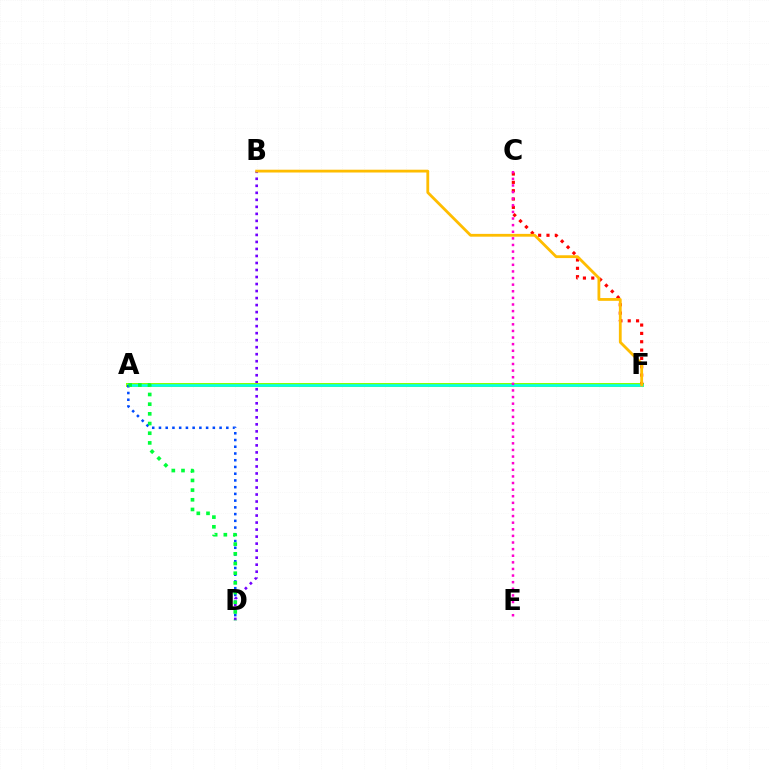{('B', 'D'): [{'color': '#7200ff', 'line_style': 'dotted', 'thickness': 1.91}], ('A', 'F'): [{'color': '#84ff00', 'line_style': 'solid', 'thickness': 2.85}, {'color': '#00fff6', 'line_style': 'solid', 'thickness': 1.83}], ('C', 'F'): [{'color': '#ff0000', 'line_style': 'dotted', 'thickness': 2.27}], ('A', 'D'): [{'color': '#004bff', 'line_style': 'dotted', 'thickness': 1.83}, {'color': '#00ff39', 'line_style': 'dotted', 'thickness': 2.63}], ('B', 'F'): [{'color': '#ffbd00', 'line_style': 'solid', 'thickness': 2.02}], ('C', 'E'): [{'color': '#ff00cf', 'line_style': 'dotted', 'thickness': 1.8}]}